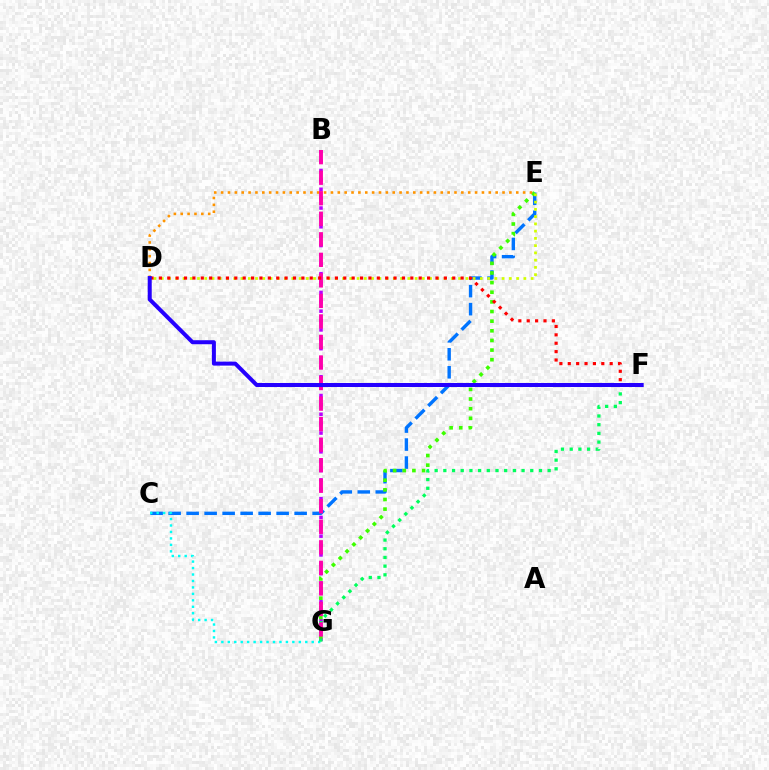{('C', 'E'): [{'color': '#0074ff', 'line_style': 'dashed', 'thickness': 2.45}], ('C', 'G'): [{'color': '#00fff6', 'line_style': 'dotted', 'thickness': 1.75}], ('B', 'G'): [{'color': '#b900ff', 'line_style': 'dotted', 'thickness': 2.55}, {'color': '#ff00ac', 'line_style': 'dashed', 'thickness': 2.79}], ('F', 'G'): [{'color': '#00ff5c', 'line_style': 'dotted', 'thickness': 2.36}], ('E', 'G'): [{'color': '#3dff00', 'line_style': 'dotted', 'thickness': 2.62}], ('D', 'E'): [{'color': '#d1ff00', 'line_style': 'dotted', 'thickness': 1.97}, {'color': '#ff9400', 'line_style': 'dotted', 'thickness': 1.86}], ('D', 'F'): [{'color': '#ff0000', 'line_style': 'dotted', 'thickness': 2.28}, {'color': '#2500ff', 'line_style': 'solid', 'thickness': 2.88}]}